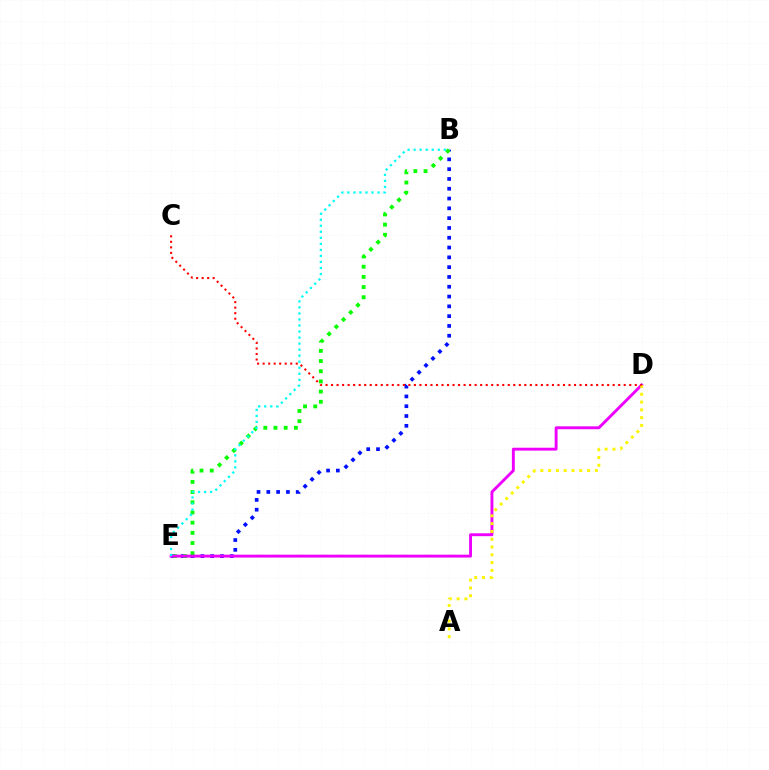{('B', 'E'): [{'color': '#0010ff', 'line_style': 'dotted', 'thickness': 2.66}, {'color': '#08ff00', 'line_style': 'dotted', 'thickness': 2.77}, {'color': '#00fff6', 'line_style': 'dotted', 'thickness': 1.64}], ('D', 'E'): [{'color': '#ee00ff', 'line_style': 'solid', 'thickness': 2.08}], ('A', 'D'): [{'color': '#fcf500', 'line_style': 'dotted', 'thickness': 2.12}], ('C', 'D'): [{'color': '#ff0000', 'line_style': 'dotted', 'thickness': 1.5}]}